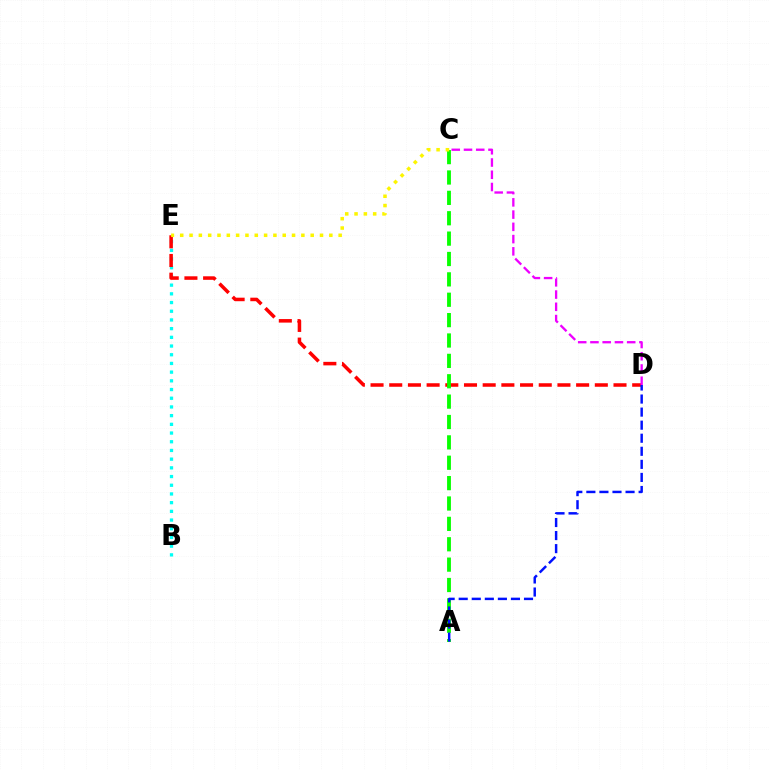{('B', 'E'): [{'color': '#00fff6', 'line_style': 'dotted', 'thickness': 2.36}], ('D', 'E'): [{'color': '#ff0000', 'line_style': 'dashed', 'thickness': 2.54}], ('A', 'C'): [{'color': '#08ff00', 'line_style': 'dashed', 'thickness': 2.77}], ('A', 'D'): [{'color': '#0010ff', 'line_style': 'dashed', 'thickness': 1.77}], ('C', 'E'): [{'color': '#fcf500', 'line_style': 'dotted', 'thickness': 2.53}], ('C', 'D'): [{'color': '#ee00ff', 'line_style': 'dashed', 'thickness': 1.66}]}